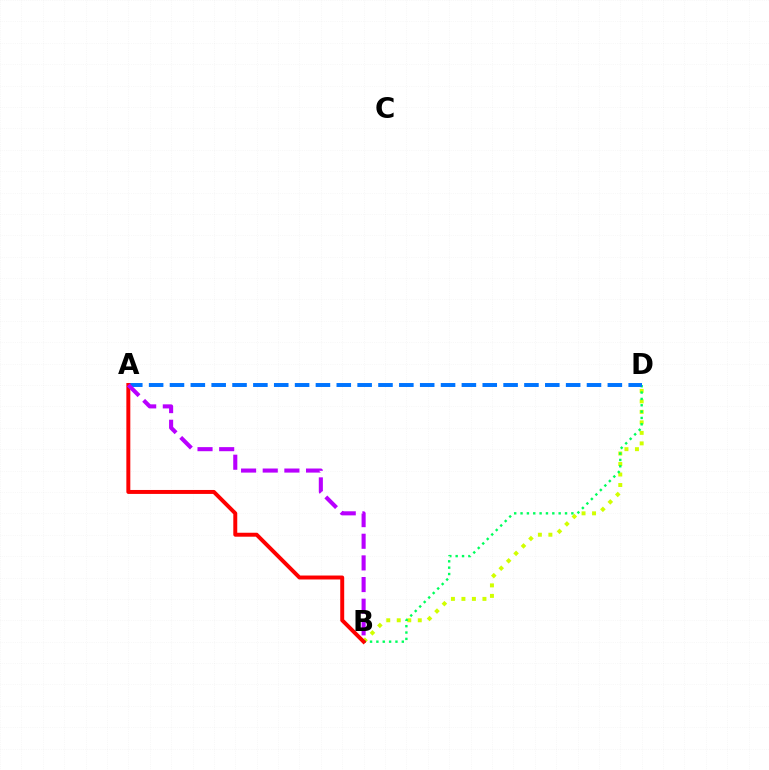{('B', 'D'): [{'color': '#d1ff00', 'line_style': 'dotted', 'thickness': 2.85}, {'color': '#00ff5c', 'line_style': 'dotted', 'thickness': 1.73}], ('A', 'D'): [{'color': '#0074ff', 'line_style': 'dashed', 'thickness': 2.83}], ('A', 'B'): [{'color': '#ff0000', 'line_style': 'solid', 'thickness': 2.85}, {'color': '#b900ff', 'line_style': 'dashed', 'thickness': 2.94}]}